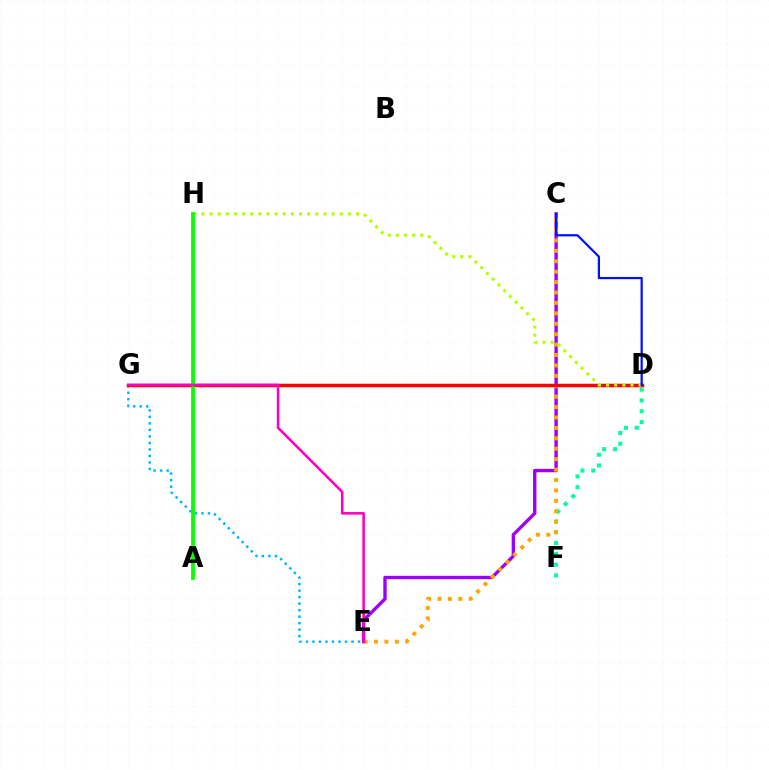{('C', 'E'): [{'color': '#9b00ff', 'line_style': 'solid', 'thickness': 2.43}, {'color': '#ffa500', 'line_style': 'dotted', 'thickness': 2.83}], ('D', 'F'): [{'color': '#00ff9d', 'line_style': 'dotted', 'thickness': 2.93}], ('E', 'G'): [{'color': '#00b5ff', 'line_style': 'dotted', 'thickness': 1.77}, {'color': '#ff00bd', 'line_style': 'solid', 'thickness': 1.85}], ('D', 'G'): [{'color': '#ff0000', 'line_style': 'solid', 'thickness': 2.52}], ('D', 'H'): [{'color': '#b3ff00', 'line_style': 'dotted', 'thickness': 2.21}], ('C', 'D'): [{'color': '#0010ff', 'line_style': 'solid', 'thickness': 1.59}], ('A', 'H'): [{'color': '#08ff00', 'line_style': 'solid', 'thickness': 2.75}]}